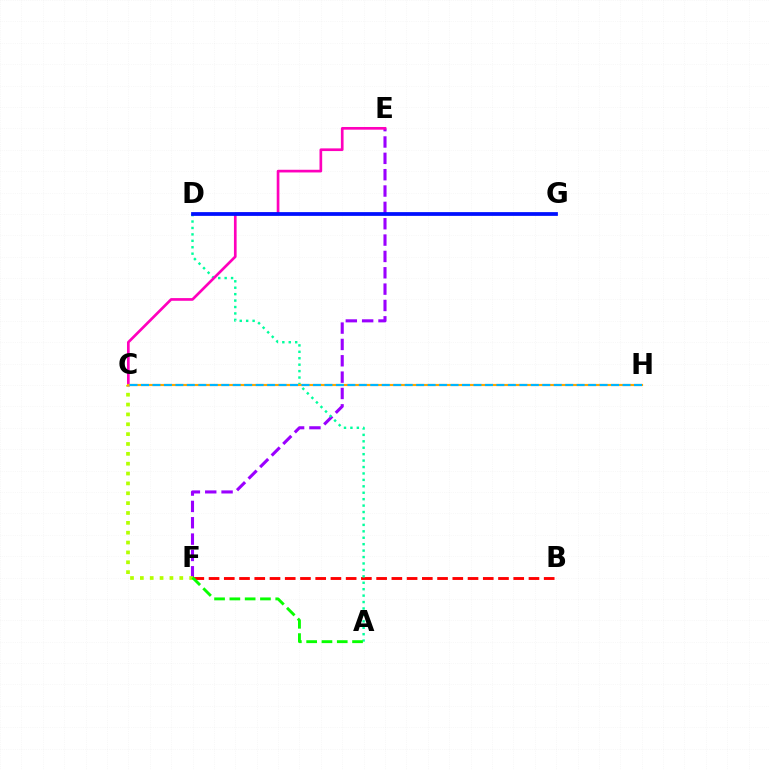{('B', 'F'): [{'color': '#ff0000', 'line_style': 'dashed', 'thickness': 2.07}], ('E', 'F'): [{'color': '#9b00ff', 'line_style': 'dashed', 'thickness': 2.22}], ('C', 'F'): [{'color': '#b3ff00', 'line_style': 'dotted', 'thickness': 2.68}], ('A', 'D'): [{'color': '#00ff9d', 'line_style': 'dotted', 'thickness': 1.75}], ('C', 'E'): [{'color': '#ff00bd', 'line_style': 'solid', 'thickness': 1.93}], ('C', 'H'): [{'color': '#ffa500', 'line_style': 'solid', 'thickness': 1.56}, {'color': '#00b5ff', 'line_style': 'dashed', 'thickness': 1.56}], ('A', 'F'): [{'color': '#08ff00', 'line_style': 'dashed', 'thickness': 2.08}], ('D', 'G'): [{'color': '#0010ff', 'line_style': 'solid', 'thickness': 2.7}]}